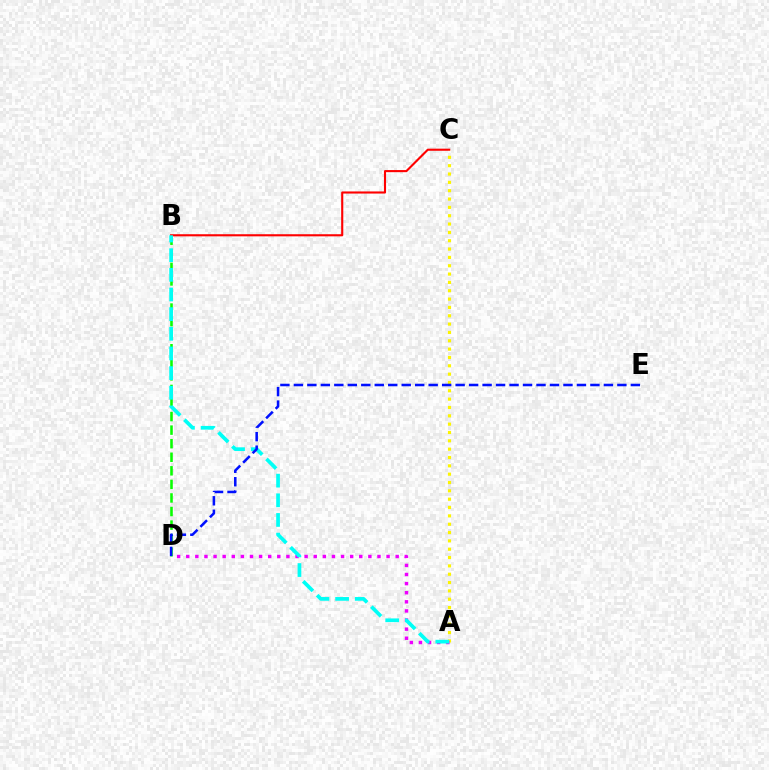{('B', 'D'): [{'color': '#08ff00', 'line_style': 'dashed', 'thickness': 1.84}], ('B', 'C'): [{'color': '#ff0000', 'line_style': 'solid', 'thickness': 1.52}], ('A', 'C'): [{'color': '#fcf500', 'line_style': 'dotted', 'thickness': 2.27}], ('A', 'D'): [{'color': '#ee00ff', 'line_style': 'dotted', 'thickness': 2.47}], ('A', 'B'): [{'color': '#00fff6', 'line_style': 'dashed', 'thickness': 2.67}], ('D', 'E'): [{'color': '#0010ff', 'line_style': 'dashed', 'thickness': 1.83}]}